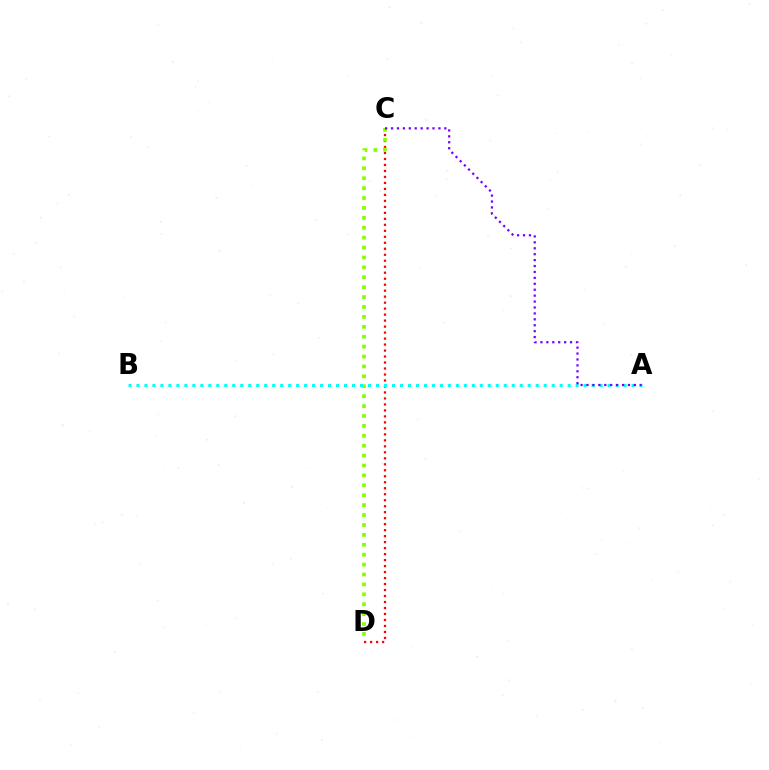{('C', 'D'): [{'color': '#ff0000', 'line_style': 'dotted', 'thickness': 1.63}, {'color': '#84ff00', 'line_style': 'dotted', 'thickness': 2.69}], ('A', 'B'): [{'color': '#00fff6', 'line_style': 'dotted', 'thickness': 2.17}], ('A', 'C'): [{'color': '#7200ff', 'line_style': 'dotted', 'thickness': 1.61}]}